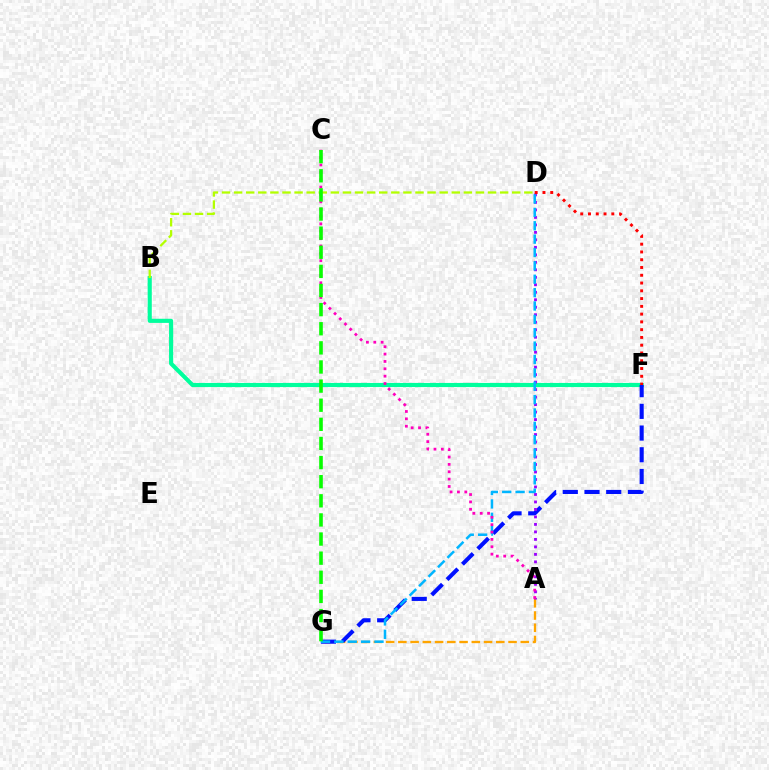{('A', 'G'): [{'color': '#ffa500', 'line_style': 'dashed', 'thickness': 1.66}], ('B', 'F'): [{'color': '#00ff9d', 'line_style': 'solid', 'thickness': 2.97}], ('B', 'D'): [{'color': '#b3ff00', 'line_style': 'dashed', 'thickness': 1.64}], ('F', 'G'): [{'color': '#0010ff', 'line_style': 'dashed', 'thickness': 2.95}], ('A', 'D'): [{'color': '#9b00ff', 'line_style': 'dotted', 'thickness': 2.03}], ('D', 'F'): [{'color': '#ff0000', 'line_style': 'dotted', 'thickness': 2.11}], ('D', 'G'): [{'color': '#00b5ff', 'line_style': 'dashed', 'thickness': 1.82}], ('A', 'C'): [{'color': '#ff00bd', 'line_style': 'dotted', 'thickness': 2.0}], ('C', 'G'): [{'color': '#08ff00', 'line_style': 'dashed', 'thickness': 2.6}]}